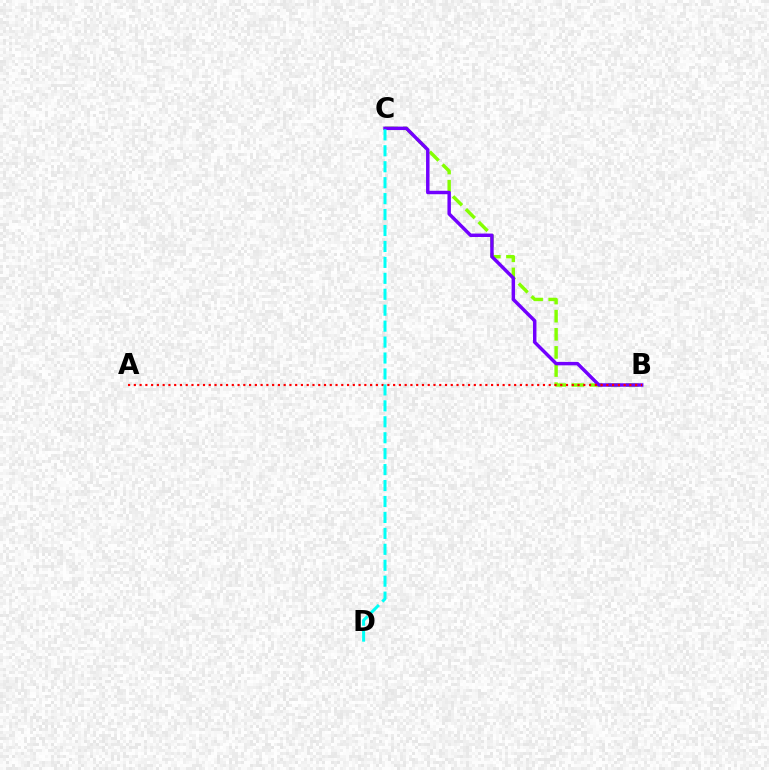{('B', 'C'): [{'color': '#84ff00', 'line_style': 'dashed', 'thickness': 2.46}, {'color': '#7200ff', 'line_style': 'solid', 'thickness': 2.48}], ('A', 'B'): [{'color': '#ff0000', 'line_style': 'dotted', 'thickness': 1.57}], ('C', 'D'): [{'color': '#00fff6', 'line_style': 'dashed', 'thickness': 2.17}]}